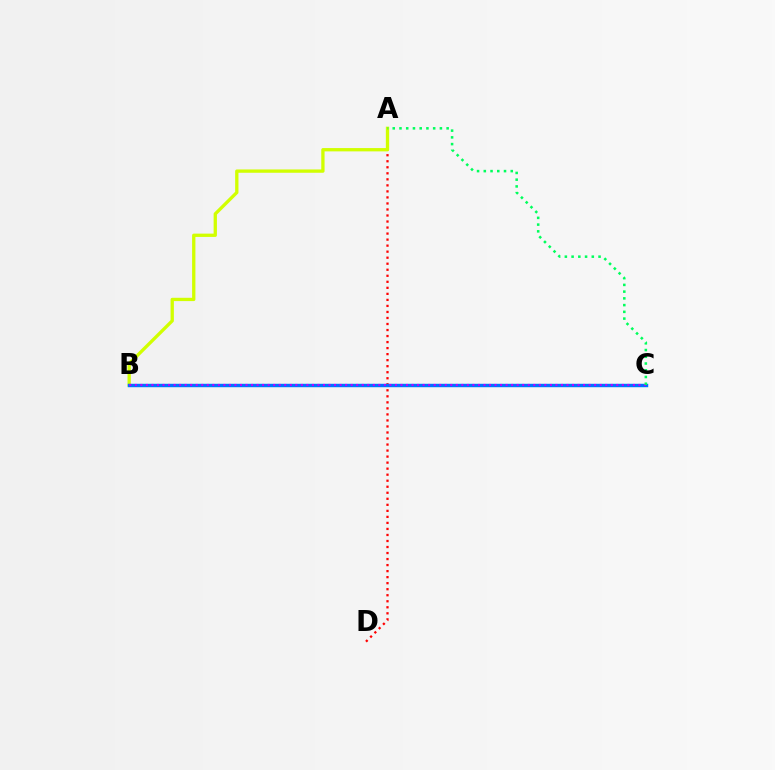{('A', 'D'): [{'color': '#ff0000', 'line_style': 'dotted', 'thickness': 1.64}], ('A', 'B'): [{'color': '#d1ff00', 'line_style': 'solid', 'thickness': 2.38}], ('B', 'C'): [{'color': '#0074ff', 'line_style': 'solid', 'thickness': 2.48}, {'color': '#b900ff', 'line_style': 'dotted', 'thickness': 1.5}], ('A', 'C'): [{'color': '#00ff5c', 'line_style': 'dotted', 'thickness': 1.83}]}